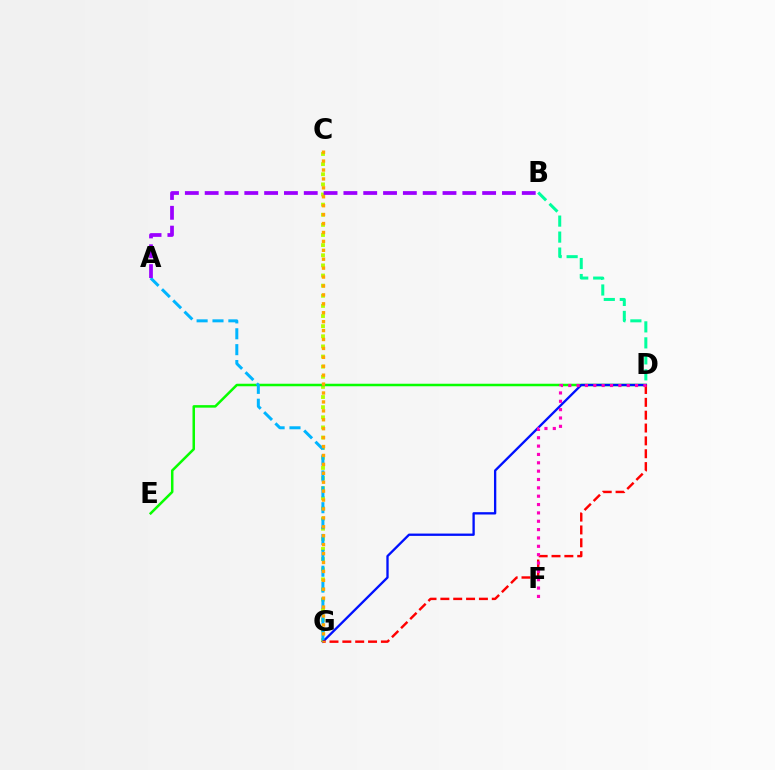{('C', 'G'): [{'color': '#b3ff00', 'line_style': 'dotted', 'thickness': 2.75}, {'color': '#ffa500', 'line_style': 'dotted', 'thickness': 2.42}], ('D', 'E'): [{'color': '#08ff00', 'line_style': 'solid', 'thickness': 1.81}], ('B', 'D'): [{'color': '#00ff9d', 'line_style': 'dashed', 'thickness': 2.17}], ('D', 'G'): [{'color': '#0010ff', 'line_style': 'solid', 'thickness': 1.67}, {'color': '#ff0000', 'line_style': 'dashed', 'thickness': 1.75}], ('A', 'G'): [{'color': '#00b5ff', 'line_style': 'dashed', 'thickness': 2.16}], ('A', 'B'): [{'color': '#9b00ff', 'line_style': 'dashed', 'thickness': 2.69}], ('D', 'F'): [{'color': '#ff00bd', 'line_style': 'dotted', 'thickness': 2.27}]}